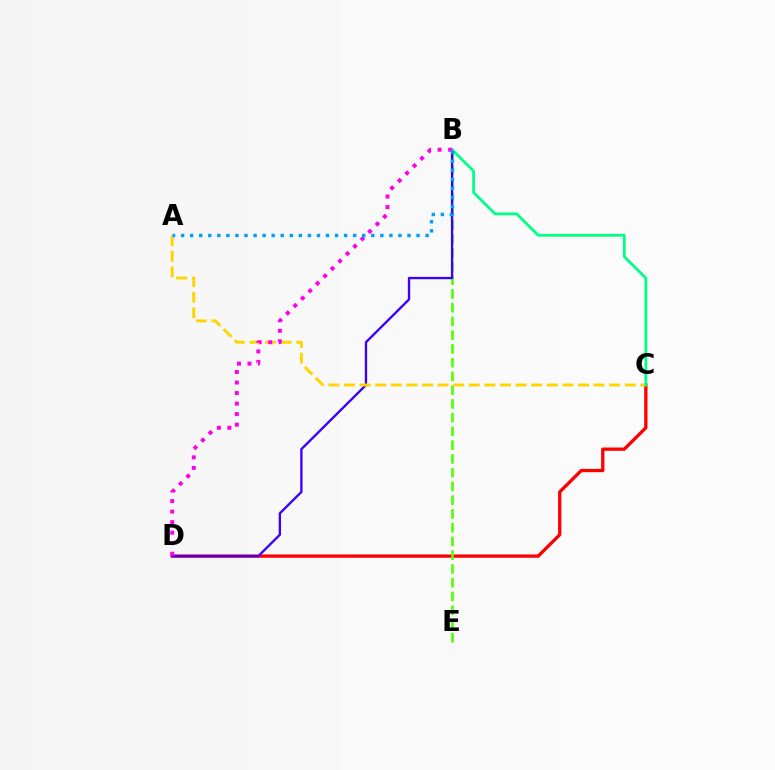{('C', 'D'): [{'color': '#ff0000', 'line_style': 'solid', 'thickness': 2.37}], ('B', 'E'): [{'color': '#4fff00', 'line_style': 'dashed', 'thickness': 1.87}], ('B', 'D'): [{'color': '#3700ff', 'line_style': 'solid', 'thickness': 1.68}, {'color': '#ff00ed', 'line_style': 'dotted', 'thickness': 2.86}], ('A', 'C'): [{'color': '#ffd500', 'line_style': 'dashed', 'thickness': 2.12}], ('B', 'C'): [{'color': '#00ff86', 'line_style': 'solid', 'thickness': 1.99}], ('A', 'B'): [{'color': '#009eff', 'line_style': 'dotted', 'thickness': 2.46}]}